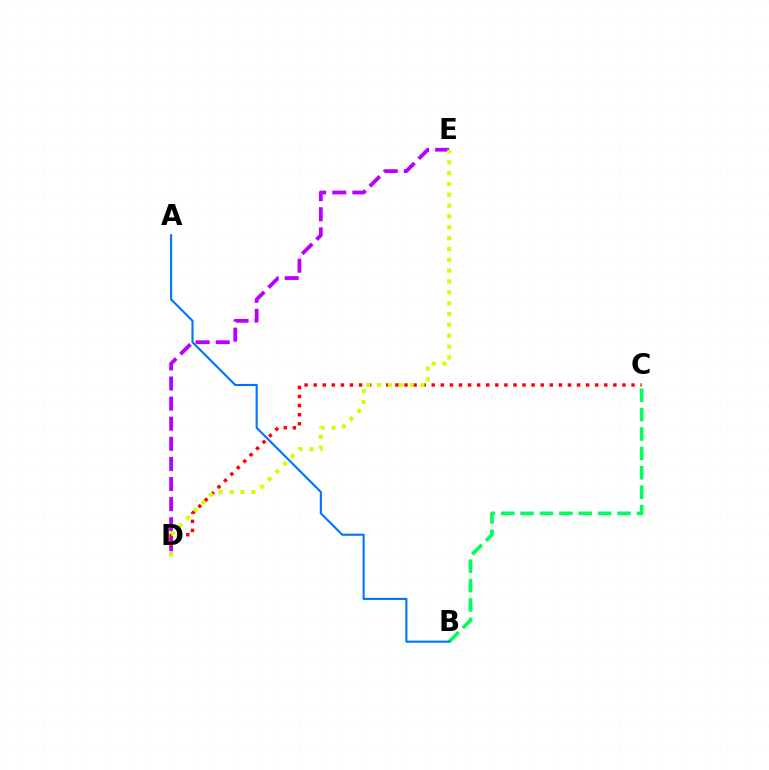{('D', 'E'): [{'color': '#b900ff', 'line_style': 'dashed', 'thickness': 2.73}, {'color': '#d1ff00', 'line_style': 'dotted', 'thickness': 2.95}], ('C', 'D'): [{'color': '#ff0000', 'line_style': 'dotted', 'thickness': 2.47}], ('B', 'C'): [{'color': '#00ff5c', 'line_style': 'dashed', 'thickness': 2.63}], ('A', 'B'): [{'color': '#0074ff', 'line_style': 'solid', 'thickness': 1.53}]}